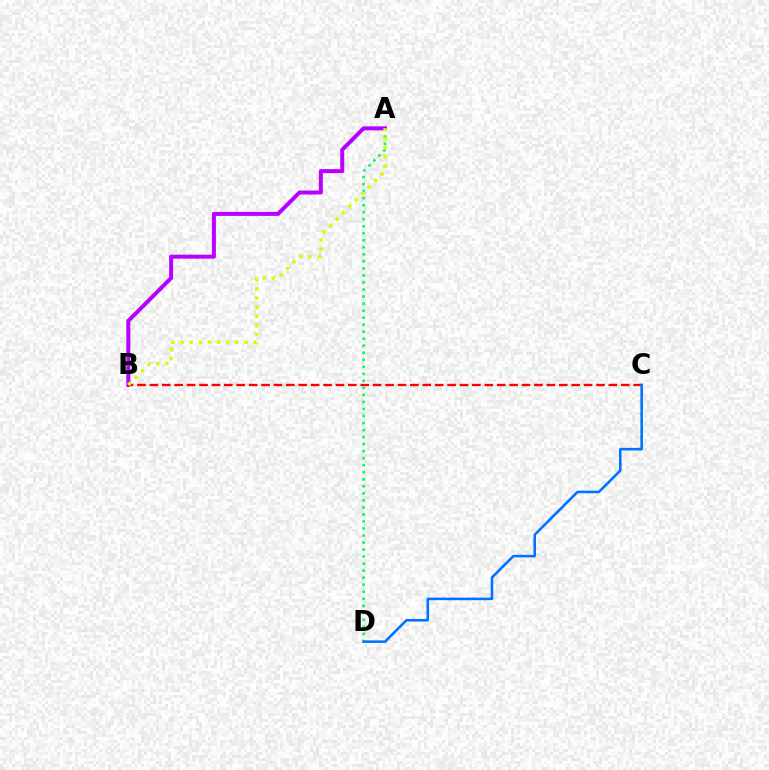{('A', 'B'): [{'color': '#b900ff', 'line_style': 'solid', 'thickness': 2.88}, {'color': '#d1ff00', 'line_style': 'dotted', 'thickness': 2.48}], ('A', 'D'): [{'color': '#00ff5c', 'line_style': 'dotted', 'thickness': 1.91}], ('B', 'C'): [{'color': '#ff0000', 'line_style': 'dashed', 'thickness': 1.69}], ('C', 'D'): [{'color': '#0074ff', 'line_style': 'solid', 'thickness': 1.86}]}